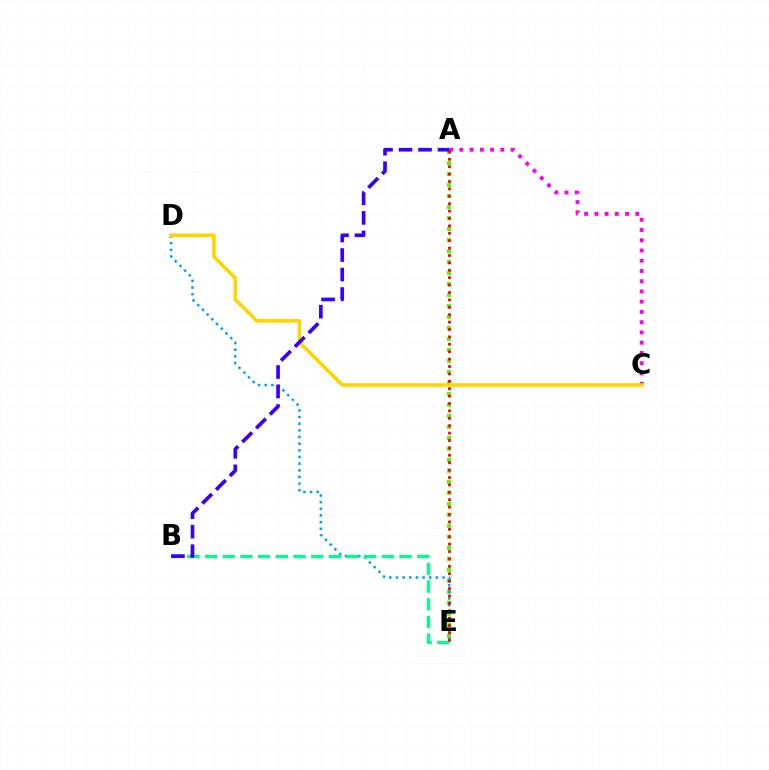{('A', 'E'): [{'color': '#4fff00', 'line_style': 'dotted', 'thickness': 2.99}, {'color': '#ff0000', 'line_style': 'dotted', 'thickness': 2.01}], ('A', 'C'): [{'color': '#ff00ed', 'line_style': 'dotted', 'thickness': 2.78}], ('D', 'E'): [{'color': '#009eff', 'line_style': 'dotted', 'thickness': 1.81}], ('C', 'D'): [{'color': '#ffd500', 'line_style': 'solid', 'thickness': 2.6}], ('B', 'E'): [{'color': '#00ff86', 'line_style': 'dashed', 'thickness': 2.4}], ('A', 'B'): [{'color': '#3700ff', 'line_style': 'dashed', 'thickness': 2.65}]}